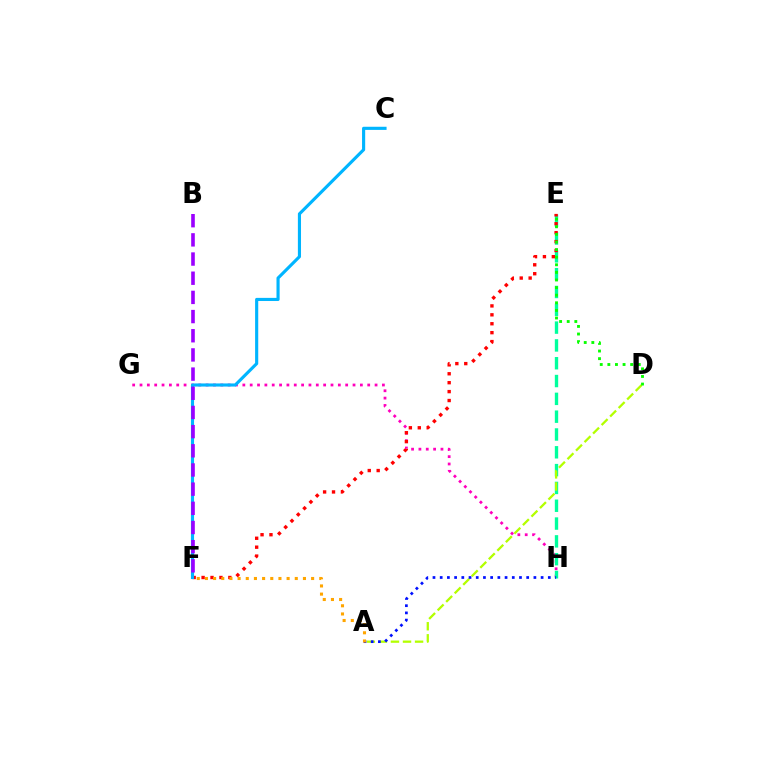{('G', 'H'): [{'color': '#ff00bd', 'line_style': 'dotted', 'thickness': 2.0}], ('E', 'H'): [{'color': '#00ff9d', 'line_style': 'dashed', 'thickness': 2.42}], ('A', 'D'): [{'color': '#b3ff00', 'line_style': 'dashed', 'thickness': 1.64}], ('A', 'H'): [{'color': '#0010ff', 'line_style': 'dotted', 'thickness': 1.96}], ('E', 'F'): [{'color': '#ff0000', 'line_style': 'dotted', 'thickness': 2.42}], ('C', 'F'): [{'color': '#00b5ff', 'line_style': 'solid', 'thickness': 2.26}], ('D', 'E'): [{'color': '#08ff00', 'line_style': 'dotted', 'thickness': 2.07}], ('A', 'F'): [{'color': '#ffa500', 'line_style': 'dotted', 'thickness': 2.22}], ('B', 'F'): [{'color': '#9b00ff', 'line_style': 'dashed', 'thickness': 2.61}]}